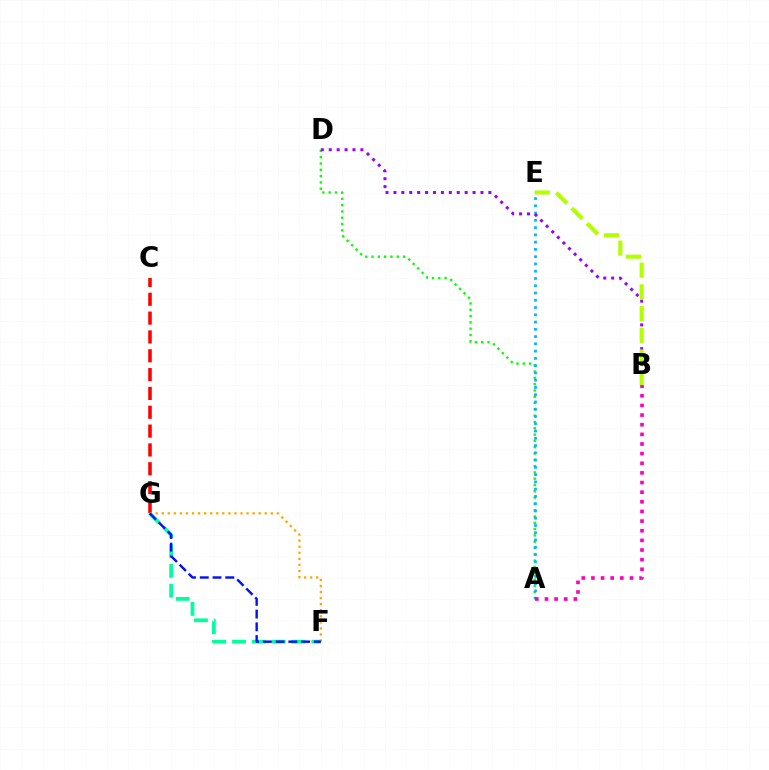{('A', 'D'): [{'color': '#08ff00', 'line_style': 'dotted', 'thickness': 1.71}], ('A', 'E'): [{'color': '#00b5ff', 'line_style': 'dotted', 'thickness': 1.97}], ('F', 'G'): [{'color': '#00ff9d', 'line_style': 'dashed', 'thickness': 2.69}, {'color': '#ffa500', 'line_style': 'dotted', 'thickness': 1.65}, {'color': '#0010ff', 'line_style': 'dashed', 'thickness': 1.73}], ('C', 'G'): [{'color': '#ff0000', 'line_style': 'dashed', 'thickness': 2.56}], ('A', 'B'): [{'color': '#ff00bd', 'line_style': 'dotted', 'thickness': 2.62}], ('B', 'D'): [{'color': '#9b00ff', 'line_style': 'dotted', 'thickness': 2.15}], ('B', 'E'): [{'color': '#b3ff00', 'line_style': 'dashed', 'thickness': 2.95}]}